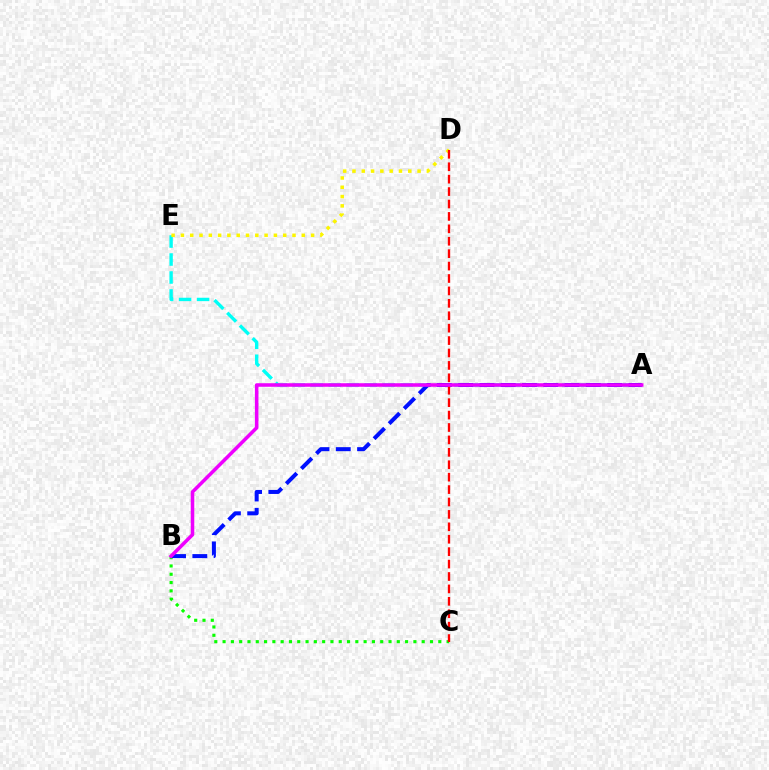{('A', 'E'): [{'color': '#00fff6', 'line_style': 'dashed', 'thickness': 2.44}], ('B', 'C'): [{'color': '#08ff00', 'line_style': 'dotted', 'thickness': 2.25}], ('A', 'B'): [{'color': '#0010ff', 'line_style': 'dashed', 'thickness': 2.89}, {'color': '#ee00ff', 'line_style': 'solid', 'thickness': 2.55}], ('D', 'E'): [{'color': '#fcf500', 'line_style': 'dotted', 'thickness': 2.53}], ('C', 'D'): [{'color': '#ff0000', 'line_style': 'dashed', 'thickness': 1.69}]}